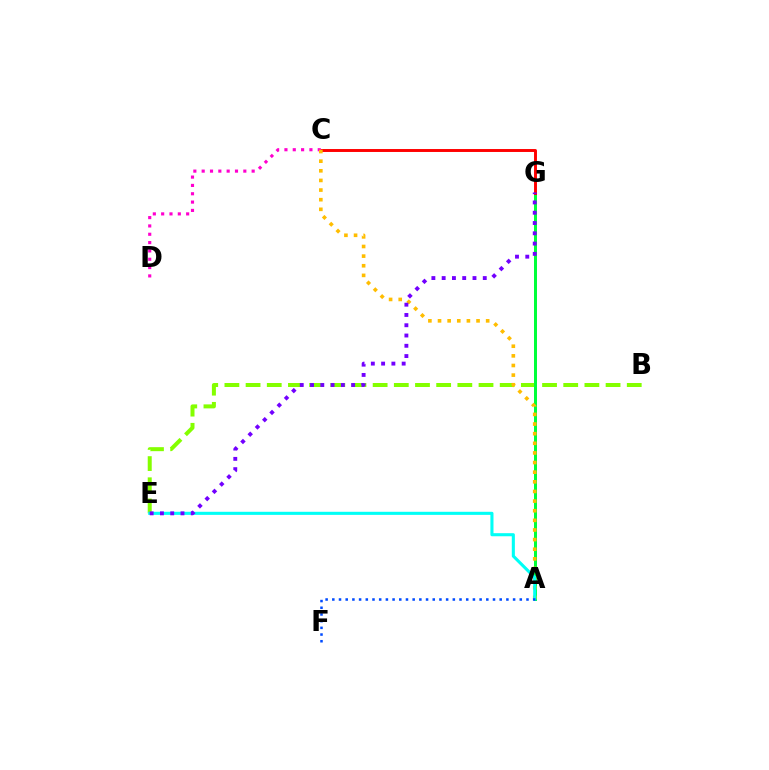{('B', 'E'): [{'color': '#84ff00', 'line_style': 'dashed', 'thickness': 2.88}], ('A', 'G'): [{'color': '#00ff39', 'line_style': 'solid', 'thickness': 2.16}], ('C', 'G'): [{'color': '#ff0000', 'line_style': 'solid', 'thickness': 2.11}], ('C', 'D'): [{'color': '#ff00cf', 'line_style': 'dotted', 'thickness': 2.26}], ('A', 'C'): [{'color': '#ffbd00', 'line_style': 'dotted', 'thickness': 2.62}], ('A', 'E'): [{'color': '#00fff6', 'line_style': 'solid', 'thickness': 2.22}], ('E', 'G'): [{'color': '#7200ff', 'line_style': 'dotted', 'thickness': 2.79}], ('A', 'F'): [{'color': '#004bff', 'line_style': 'dotted', 'thickness': 1.82}]}